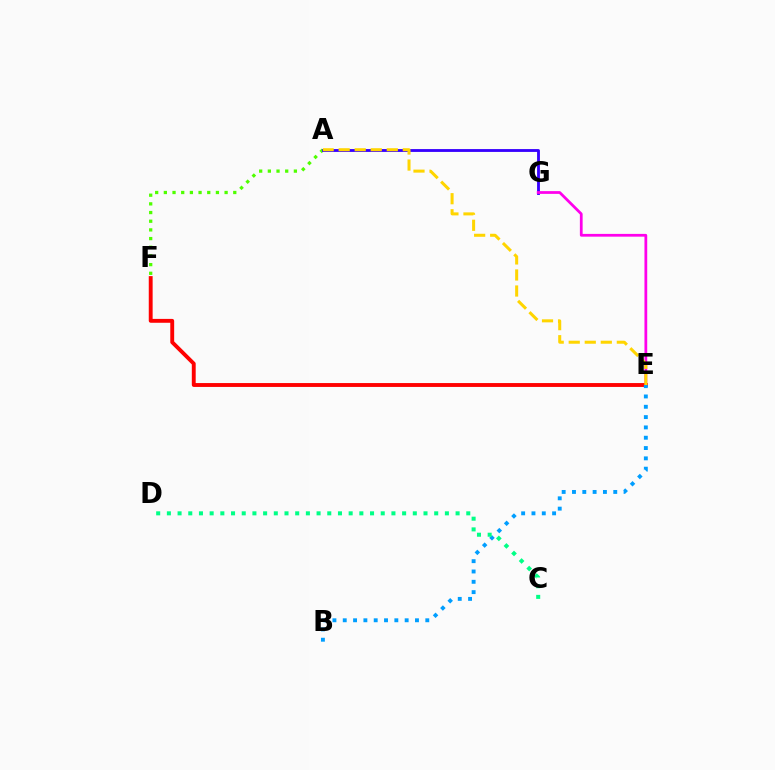{('A', 'F'): [{'color': '#4fff00', 'line_style': 'dotted', 'thickness': 2.36}], ('A', 'G'): [{'color': '#3700ff', 'line_style': 'solid', 'thickness': 2.05}], ('E', 'G'): [{'color': '#ff00ed', 'line_style': 'solid', 'thickness': 1.99}], ('E', 'F'): [{'color': '#ff0000', 'line_style': 'solid', 'thickness': 2.79}], ('A', 'E'): [{'color': '#ffd500', 'line_style': 'dashed', 'thickness': 2.18}], ('B', 'E'): [{'color': '#009eff', 'line_style': 'dotted', 'thickness': 2.8}], ('C', 'D'): [{'color': '#00ff86', 'line_style': 'dotted', 'thickness': 2.91}]}